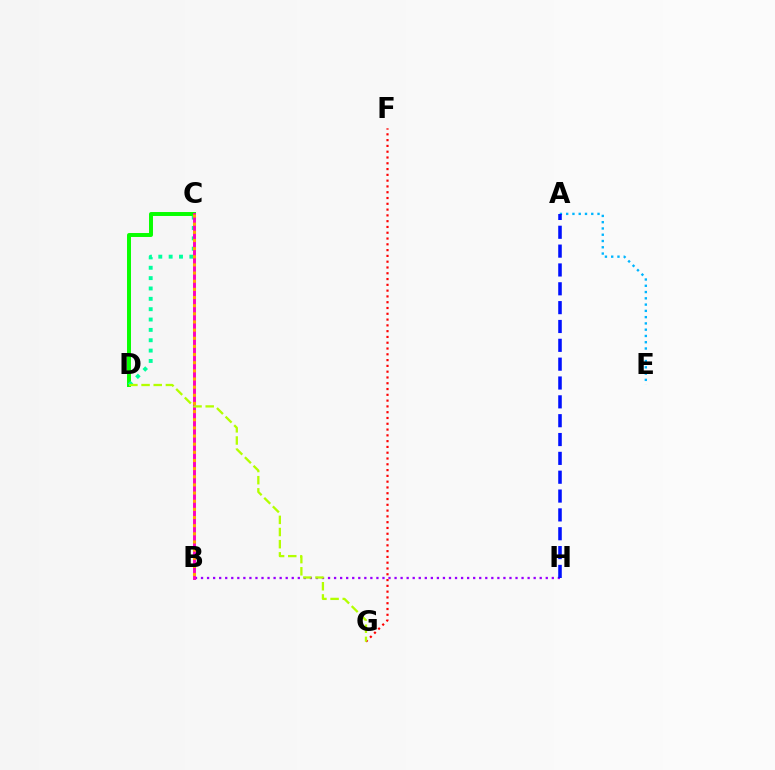{('C', 'D'): [{'color': '#08ff00', 'line_style': 'solid', 'thickness': 2.85}, {'color': '#00ff9d', 'line_style': 'dotted', 'thickness': 2.81}], ('A', 'E'): [{'color': '#00b5ff', 'line_style': 'dotted', 'thickness': 1.7}], ('B', 'H'): [{'color': '#9b00ff', 'line_style': 'dotted', 'thickness': 1.64}], ('B', 'C'): [{'color': '#ff00bd', 'line_style': 'solid', 'thickness': 2.12}, {'color': '#ffa500', 'line_style': 'dotted', 'thickness': 2.21}], ('A', 'H'): [{'color': '#0010ff', 'line_style': 'dashed', 'thickness': 2.56}], ('F', 'G'): [{'color': '#ff0000', 'line_style': 'dotted', 'thickness': 1.57}], ('D', 'G'): [{'color': '#b3ff00', 'line_style': 'dashed', 'thickness': 1.65}]}